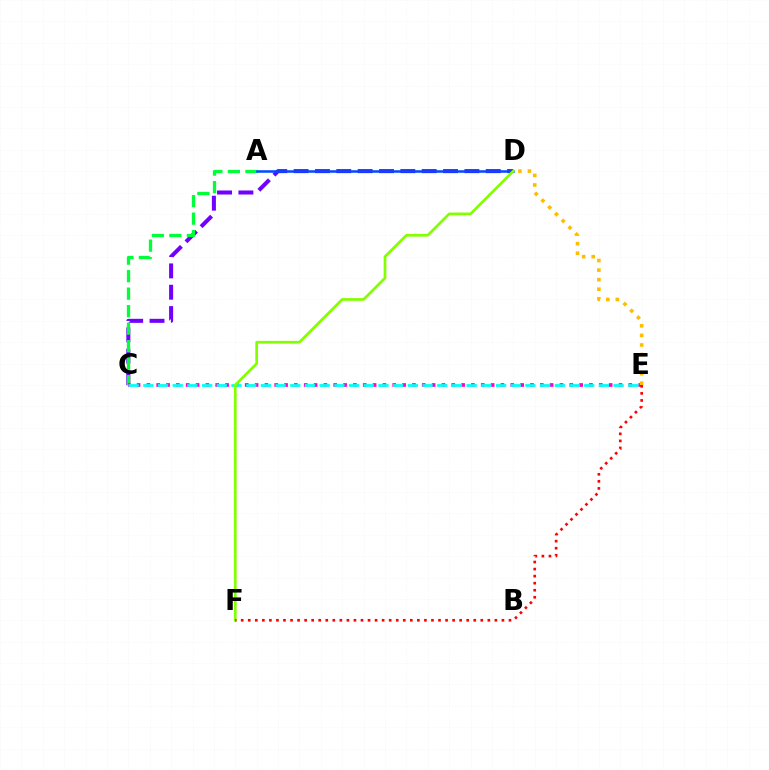{('C', 'D'): [{'color': '#7200ff', 'line_style': 'dashed', 'thickness': 2.9}], ('A', 'C'): [{'color': '#00ff39', 'line_style': 'dashed', 'thickness': 2.38}], ('A', 'D'): [{'color': '#004bff', 'line_style': 'solid', 'thickness': 1.82}], ('C', 'E'): [{'color': '#ff00cf', 'line_style': 'dotted', 'thickness': 2.67}, {'color': '#00fff6', 'line_style': 'dashed', 'thickness': 2.0}], ('D', 'E'): [{'color': '#ffbd00', 'line_style': 'dotted', 'thickness': 2.6}], ('D', 'F'): [{'color': '#84ff00', 'line_style': 'solid', 'thickness': 1.96}], ('E', 'F'): [{'color': '#ff0000', 'line_style': 'dotted', 'thickness': 1.91}]}